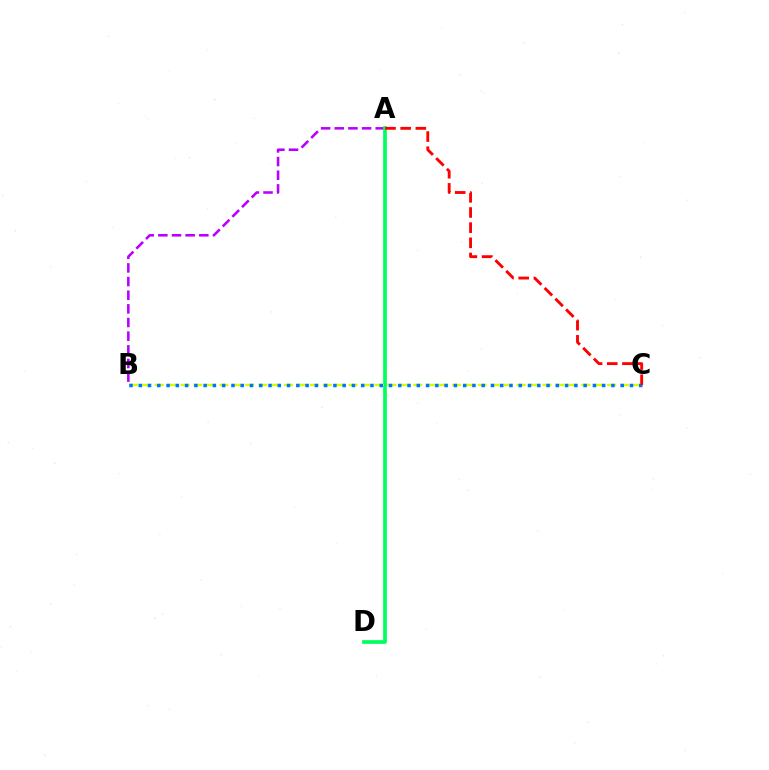{('A', 'B'): [{'color': '#b900ff', 'line_style': 'dashed', 'thickness': 1.85}], ('A', 'D'): [{'color': '#00ff5c', 'line_style': 'solid', 'thickness': 2.67}], ('B', 'C'): [{'color': '#d1ff00', 'line_style': 'dashed', 'thickness': 1.76}, {'color': '#0074ff', 'line_style': 'dotted', 'thickness': 2.52}], ('A', 'C'): [{'color': '#ff0000', 'line_style': 'dashed', 'thickness': 2.06}]}